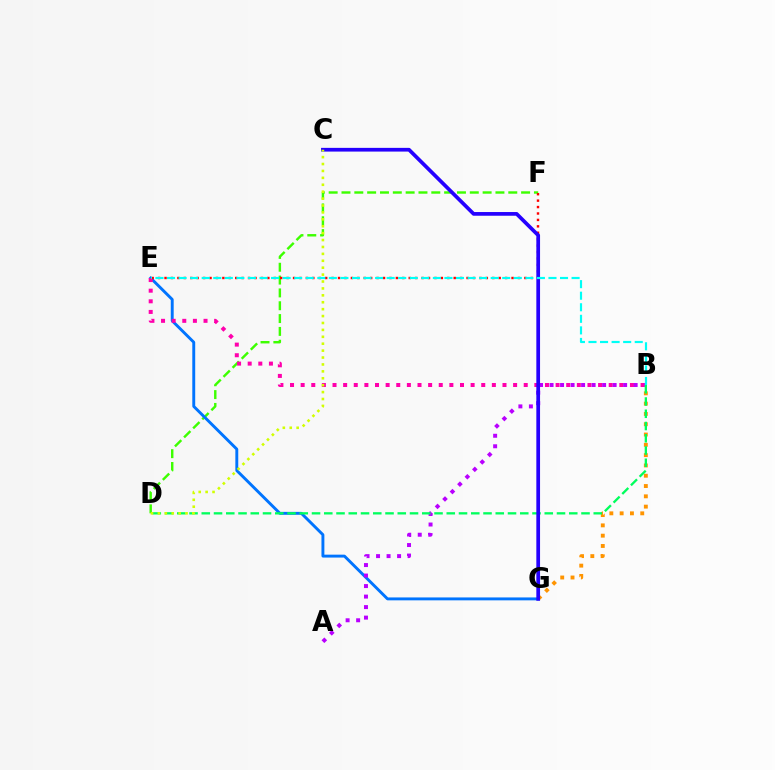{('B', 'G'): [{'color': '#ff9400', 'line_style': 'dotted', 'thickness': 2.8}], ('D', 'F'): [{'color': '#3dff00', 'line_style': 'dashed', 'thickness': 1.74}], ('E', 'G'): [{'color': '#0074ff', 'line_style': 'solid', 'thickness': 2.09}], ('B', 'E'): [{'color': '#ff00ac', 'line_style': 'dotted', 'thickness': 2.89}, {'color': '#00fff6', 'line_style': 'dashed', 'thickness': 1.57}], ('A', 'B'): [{'color': '#b900ff', 'line_style': 'dotted', 'thickness': 2.86}], ('E', 'F'): [{'color': '#ff0000', 'line_style': 'dotted', 'thickness': 1.75}], ('B', 'D'): [{'color': '#00ff5c', 'line_style': 'dashed', 'thickness': 1.66}], ('C', 'G'): [{'color': '#2500ff', 'line_style': 'solid', 'thickness': 2.67}], ('C', 'D'): [{'color': '#d1ff00', 'line_style': 'dotted', 'thickness': 1.88}]}